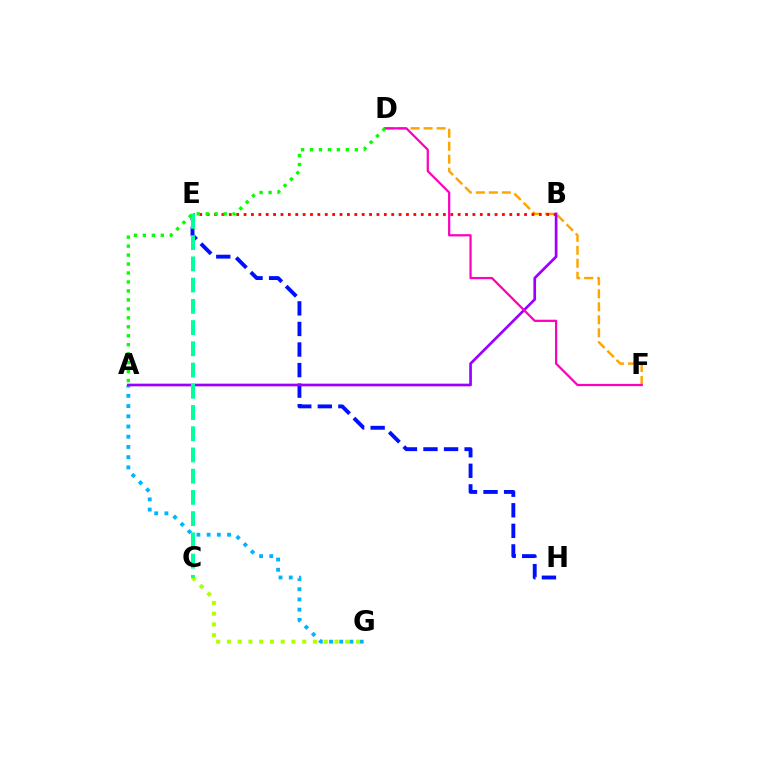{('D', 'F'): [{'color': '#ffa500', 'line_style': 'dashed', 'thickness': 1.76}, {'color': '#ff00bd', 'line_style': 'solid', 'thickness': 1.61}], ('E', 'H'): [{'color': '#0010ff', 'line_style': 'dashed', 'thickness': 2.79}], ('A', 'G'): [{'color': '#00b5ff', 'line_style': 'dotted', 'thickness': 2.78}], ('B', 'E'): [{'color': '#ff0000', 'line_style': 'dotted', 'thickness': 2.01}], ('C', 'G'): [{'color': '#b3ff00', 'line_style': 'dotted', 'thickness': 2.92}], ('A', 'B'): [{'color': '#9b00ff', 'line_style': 'solid', 'thickness': 1.94}], ('C', 'E'): [{'color': '#00ff9d', 'line_style': 'dashed', 'thickness': 2.88}], ('A', 'D'): [{'color': '#08ff00', 'line_style': 'dotted', 'thickness': 2.43}]}